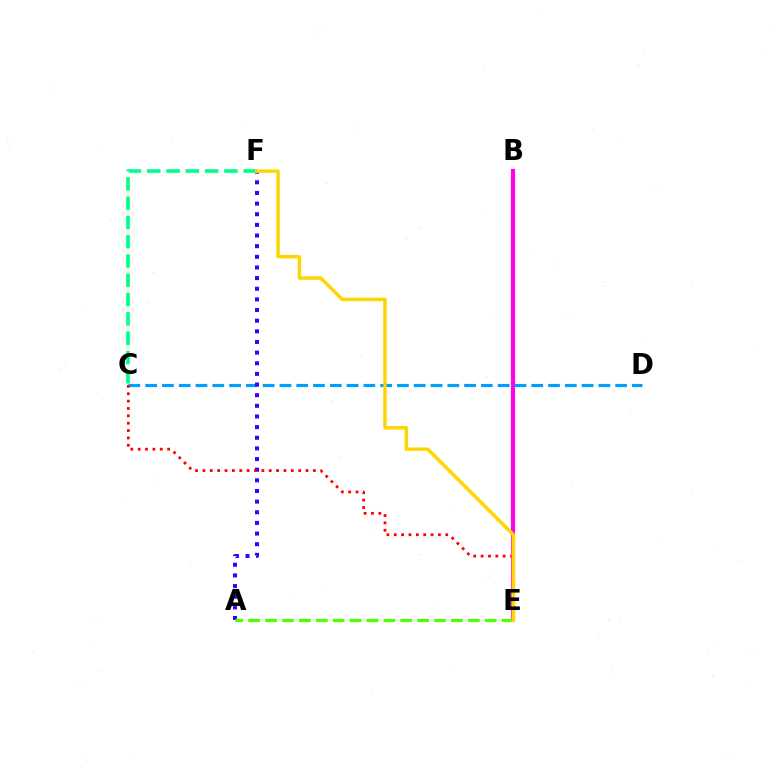{('B', 'E'): [{'color': '#ff00ed', 'line_style': 'solid', 'thickness': 2.99}], ('C', 'D'): [{'color': '#009eff', 'line_style': 'dashed', 'thickness': 2.28}], ('A', 'F'): [{'color': '#3700ff', 'line_style': 'dotted', 'thickness': 2.89}], ('C', 'F'): [{'color': '#00ff86', 'line_style': 'dashed', 'thickness': 2.62}], ('A', 'E'): [{'color': '#4fff00', 'line_style': 'dashed', 'thickness': 2.3}], ('C', 'E'): [{'color': '#ff0000', 'line_style': 'dotted', 'thickness': 2.0}], ('E', 'F'): [{'color': '#ffd500', 'line_style': 'solid', 'thickness': 2.49}]}